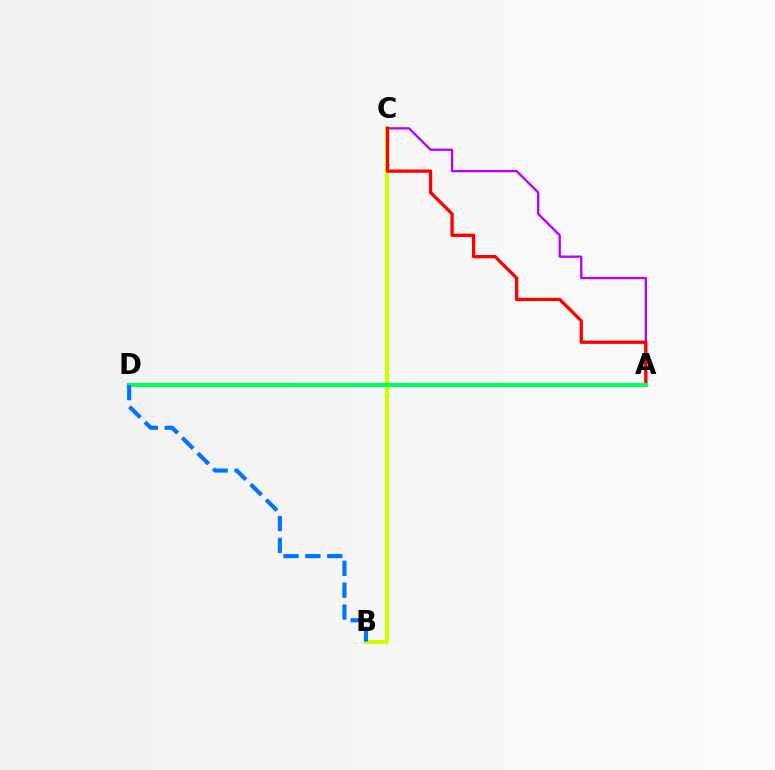{('B', 'C'): [{'color': '#d1ff00', 'line_style': 'solid', 'thickness': 2.97}], ('A', 'C'): [{'color': '#b900ff', 'line_style': 'solid', 'thickness': 1.69}, {'color': '#ff0000', 'line_style': 'solid', 'thickness': 2.38}], ('A', 'D'): [{'color': '#00ff5c', 'line_style': 'solid', 'thickness': 2.95}], ('B', 'D'): [{'color': '#0074ff', 'line_style': 'dashed', 'thickness': 2.97}]}